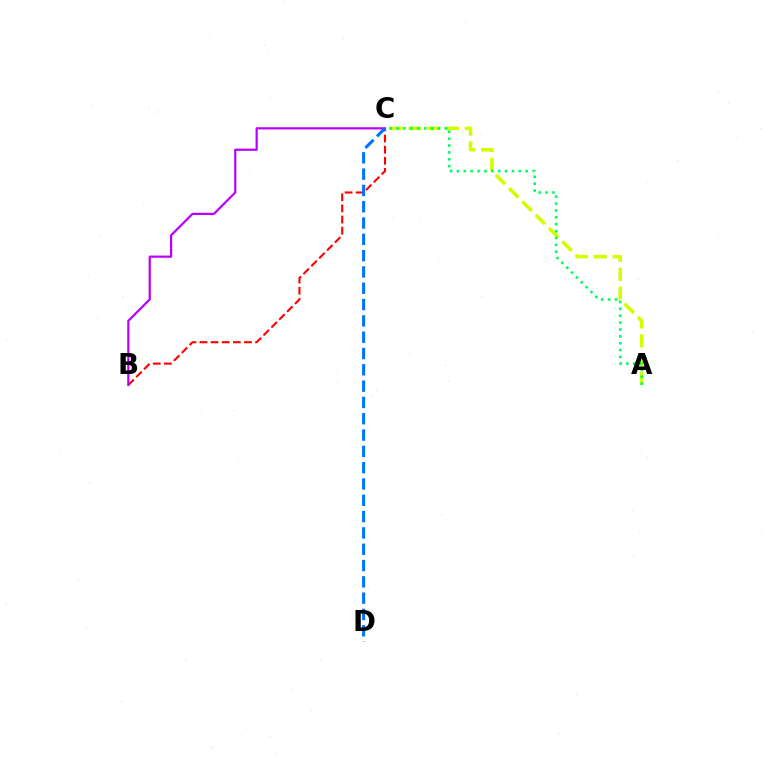{('A', 'C'): [{'color': '#d1ff00', 'line_style': 'dashed', 'thickness': 2.56}, {'color': '#00ff5c', 'line_style': 'dotted', 'thickness': 1.87}], ('B', 'C'): [{'color': '#ff0000', 'line_style': 'dashed', 'thickness': 1.51}, {'color': '#b900ff', 'line_style': 'solid', 'thickness': 1.59}], ('C', 'D'): [{'color': '#0074ff', 'line_style': 'dashed', 'thickness': 2.22}]}